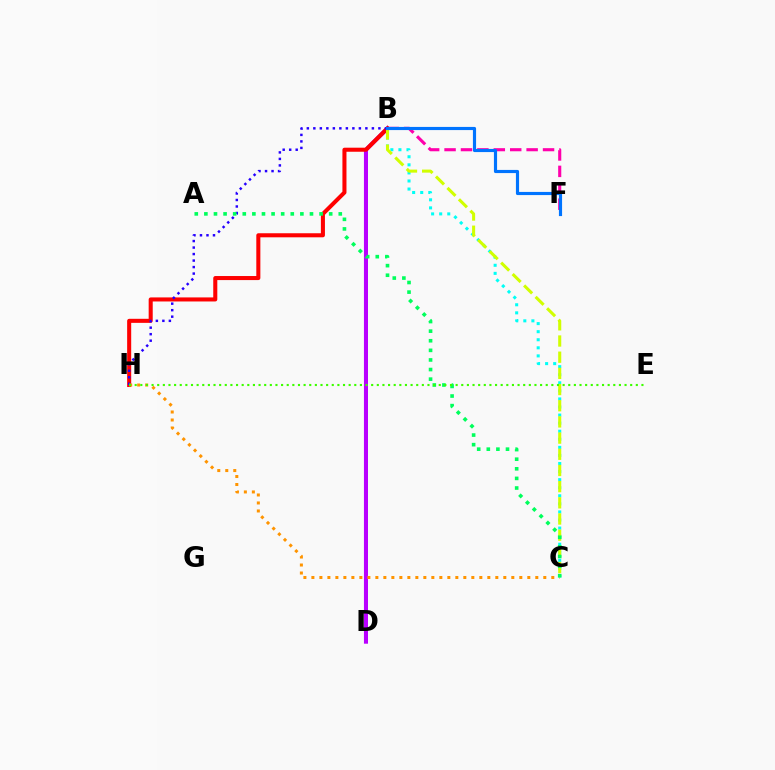{('B', 'D'): [{'color': '#b900ff', 'line_style': 'solid', 'thickness': 2.92}], ('B', 'F'): [{'color': '#ff00ac', 'line_style': 'dashed', 'thickness': 2.23}, {'color': '#0074ff', 'line_style': 'solid', 'thickness': 2.27}], ('B', 'H'): [{'color': '#ff0000', 'line_style': 'solid', 'thickness': 2.92}, {'color': '#2500ff', 'line_style': 'dotted', 'thickness': 1.77}], ('B', 'C'): [{'color': '#00fff6', 'line_style': 'dotted', 'thickness': 2.19}, {'color': '#d1ff00', 'line_style': 'dashed', 'thickness': 2.2}], ('C', 'H'): [{'color': '#ff9400', 'line_style': 'dotted', 'thickness': 2.17}], ('A', 'C'): [{'color': '#00ff5c', 'line_style': 'dotted', 'thickness': 2.61}], ('E', 'H'): [{'color': '#3dff00', 'line_style': 'dotted', 'thickness': 1.53}]}